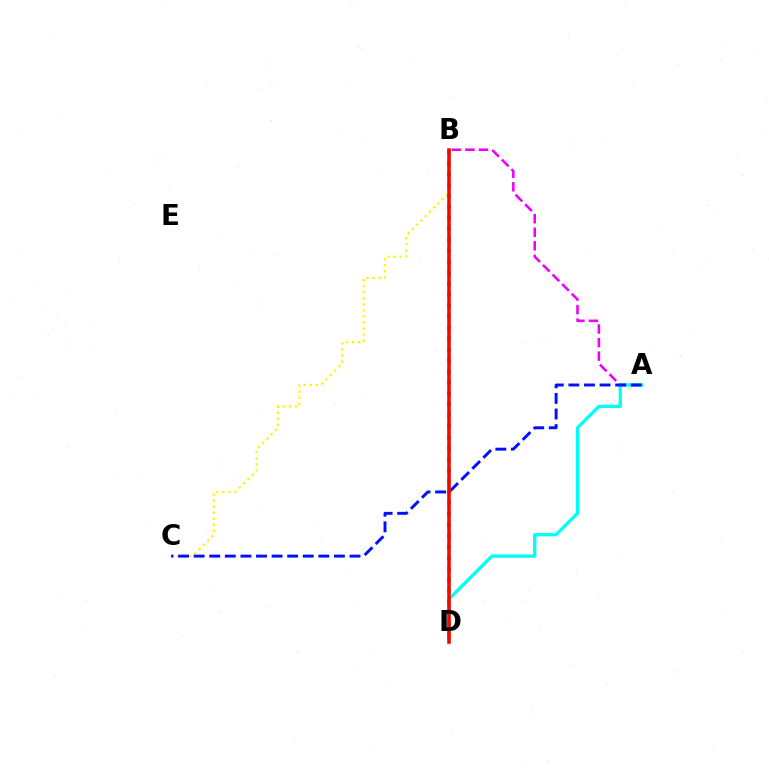{('A', 'B'): [{'color': '#ee00ff', 'line_style': 'dashed', 'thickness': 1.85}], ('A', 'D'): [{'color': '#00fff6', 'line_style': 'solid', 'thickness': 2.39}], ('B', 'C'): [{'color': '#fcf500', 'line_style': 'dotted', 'thickness': 1.64}], ('A', 'C'): [{'color': '#0010ff', 'line_style': 'dashed', 'thickness': 2.12}], ('B', 'D'): [{'color': '#08ff00', 'line_style': 'dotted', 'thickness': 2.98}, {'color': '#ff0000', 'line_style': 'solid', 'thickness': 2.55}]}